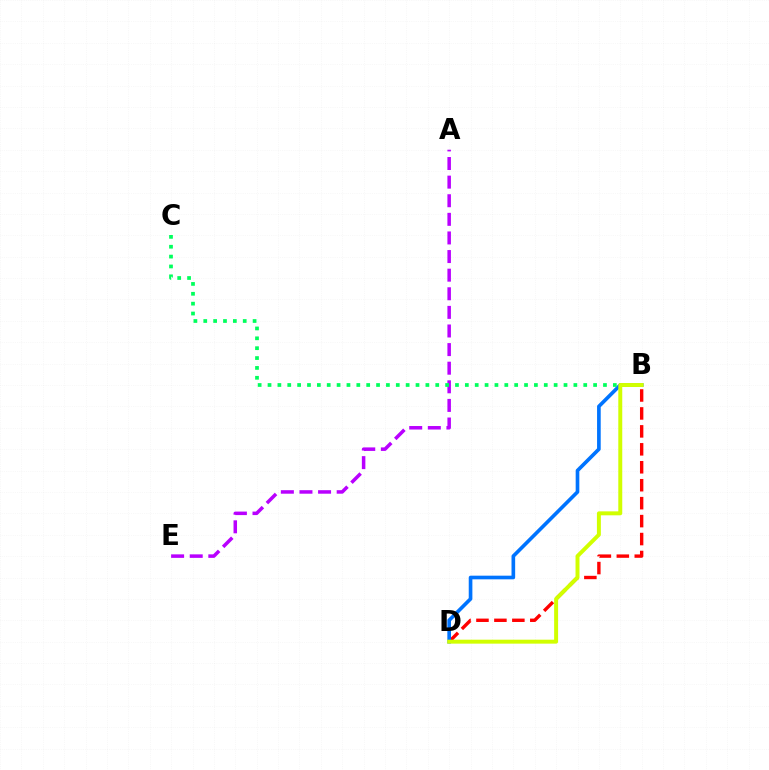{('B', 'D'): [{'color': '#ff0000', 'line_style': 'dashed', 'thickness': 2.44}, {'color': '#0074ff', 'line_style': 'solid', 'thickness': 2.63}, {'color': '#d1ff00', 'line_style': 'solid', 'thickness': 2.85}], ('A', 'E'): [{'color': '#b900ff', 'line_style': 'dashed', 'thickness': 2.53}], ('B', 'C'): [{'color': '#00ff5c', 'line_style': 'dotted', 'thickness': 2.68}]}